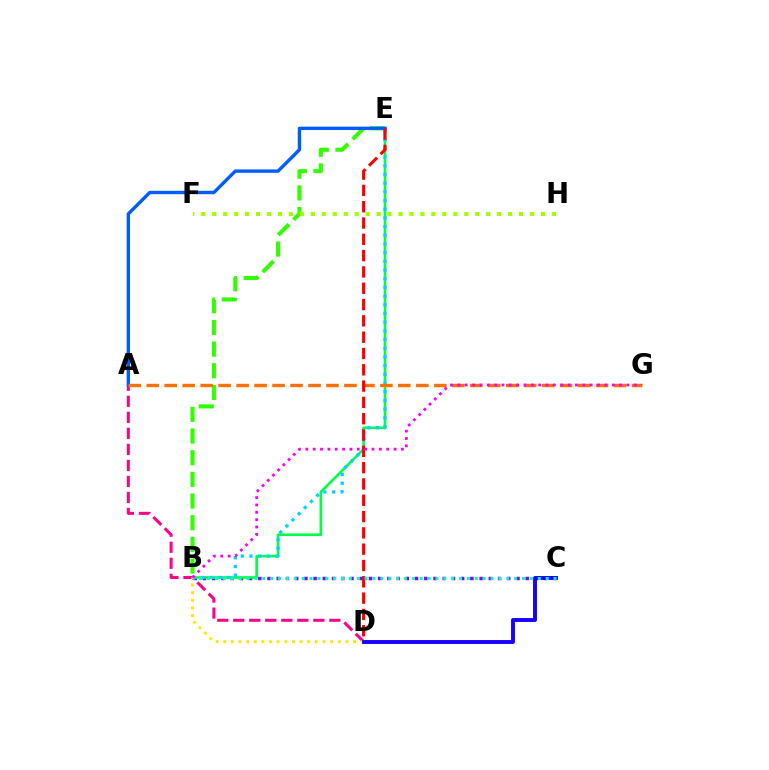{('B', 'C'): [{'color': '#8a00ff', 'line_style': 'dotted', 'thickness': 2.51}, {'color': '#00ffbb', 'line_style': 'dotted', 'thickness': 2.14}], ('B', 'E'): [{'color': '#00ff45', 'line_style': 'solid', 'thickness': 1.9}, {'color': '#00d3ff', 'line_style': 'dotted', 'thickness': 2.36}, {'color': '#31ff00', 'line_style': 'dashed', 'thickness': 2.94}], ('A', 'D'): [{'color': '#ff0088', 'line_style': 'dashed', 'thickness': 2.18}], ('F', 'H'): [{'color': '#a2ff00', 'line_style': 'dotted', 'thickness': 2.98}], ('A', 'E'): [{'color': '#005dff', 'line_style': 'solid', 'thickness': 2.44}], ('B', 'D'): [{'color': '#ffe600', 'line_style': 'dotted', 'thickness': 2.07}], ('A', 'G'): [{'color': '#ff7000', 'line_style': 'dashed', 'thickness': 2.44}], ('D', 'E'): [{'color': '#ff0000', 'line_style': 'dashed', 'thickness': 2.22}], ('C', 'D'): [{'color': '#1900ff', 'line_style': 'solid', 'thickness': 2.82}], ('B', 'G'): [{'color': '#fa00f9', 'line_style': 'dotted', 'thickness': 2.0}]}